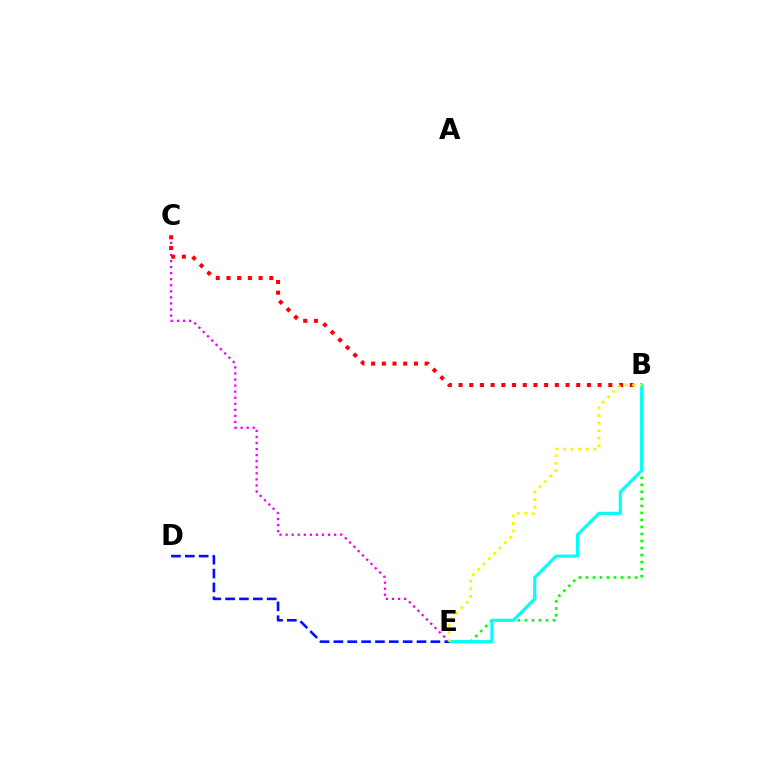{('B', 'E'): [{'color': '#08ff00', 'line_style': 'dotted', 'thickness': 1.91}, {'color': '#00fff6', 'line_style': 'solid', 'thickness': 2.27}, {'color': '#fcf500', 'line_style': 'dotted', 'thickness': 2.05}], ('C', 'E'): [{'color': '#ee00ff', 'line_style': 'dotted', 'thickness': 1.65}], ('B', 'C'): [{'color': '#ff0000', 'line_style': 'dotted', 'thickness': 2.91}], ('D', 'E'): [{'color': '#0010ff', 'line_style': 'dashed', 'thickness': 1.88}]}